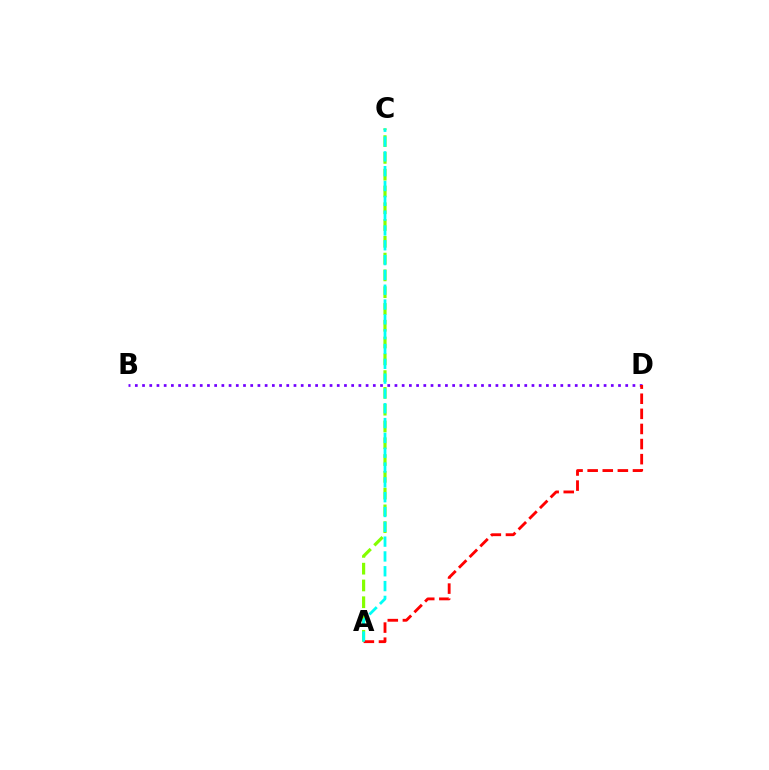{('B', 'D'): [{'color': '#7200ff', 'line_style': 'dotted', 'thickness': 1.96}], ('A', 'C'): [{'color': '#84ff00', 'line_style': 'dashed', 'thickness': 2.28}, {'color': '#00fff6', 'line_style': 'dashed', 'thickness': 2.01}], ('A', 'D'): [{'color': '#ff0000', 'line_style': 'dashed', 'thickness': 2.05}]}